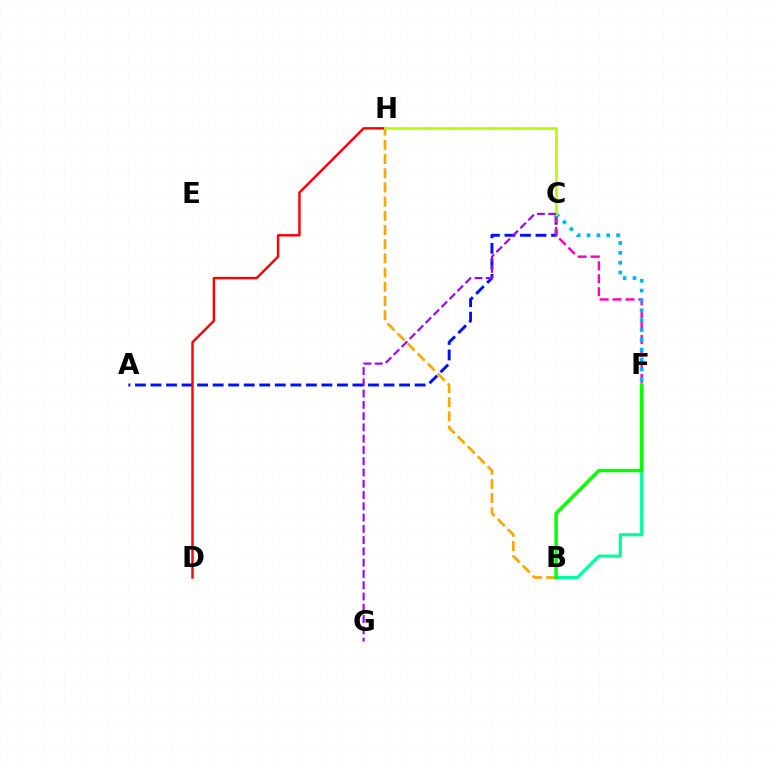{('B', 'H'): [{'color': '#ffa500', 'line_style': 'dashed', 'thickness': 1.93}], ('A', 'C'): [{'color': '#0010ff', 'line_style': 'dashed', 'thickness': 2.11}], ('B', 'F'): [{'color': '#00ff9d', 'line_style': 'solid', 'thickness': 2.28}, {'color': '#08ff00', 'line_style': 'solid', 'thickness': 2.47}], ('C', 'F'): [{'color': '#ff00bd', 'line_style': 'dashed', 'thickness': 1.76}, {'color': '#00b5ff', 'line_style': 'dotted', 'thickness': 2.68}], ('D', 'H'): [{'color': '#ff0000', 'line_style': 'solid', 'thickness': 1.75}], ('C', 'H'): [{'color': '#b3ff00', 'line_style': 'solid', 'thickness': 1.98}], ('C', 'G'): [{'color': '#9b00ff', 'line_style': 'dashed', 'thickness': 1.53}]}